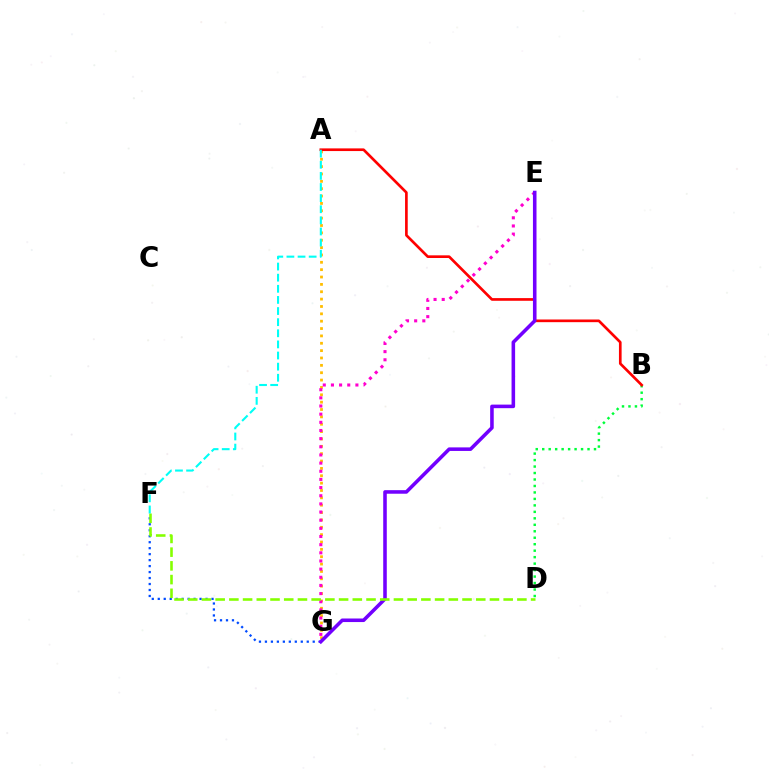{('A', 'G'): [{'color': '#ffbd00', 'line_style': 'dotted', 'thickness': 2.0}], ('F', 'G'): [{'color': '#004bff', 'line_style': 'dotted', 'thickness': 1.62}], ('B', 'D'): [{'color': '#00ff39', 'line_style': 'dotted', 'thickness': 1.76}], ('E', 'G'): [{'color': '#ff00cf', 'line_style': 'dotted', 'thickness': 2.22}, {'color': '#7200ff', 'line_style': 'solid', 'thickness': 2.57}], ('A', 'B'): [{'color': '#ff0000', 'line_style': 'solid', 'thickness': 1.92}], ('D', 'F'): [{'color': '#84ff00', 'line_style': 'dashed', 'thickness': 1.86}], ('A', 'F'): [{'color': '#00fff6', 'line_style': 'dashed', 'thickness': 1.51}]}